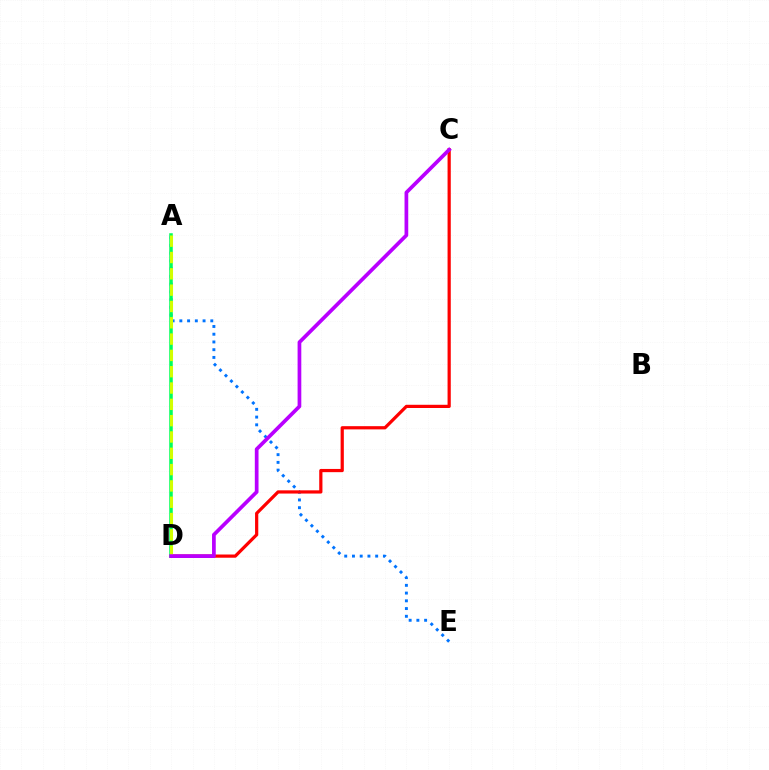{('A', 'E'): [{'color': '#0074ff', 'line_style': 'dotted', 'thickness': 2.1}], ('C', 'D'): [{'color': '#ff0000', 'line_style': 'solid', 'thickness': 2.32}, {'color': '#b900ff', 'line_style': 'solid', 'thickness': 2.67}], ('A', 'D'): [{'color': '#00ff5c', 'line_style': 'solid', 'thickness': 2.54}, {'color': '#d1ff00', 'line_style': 'dashed', 'thickness': 2.22}]}